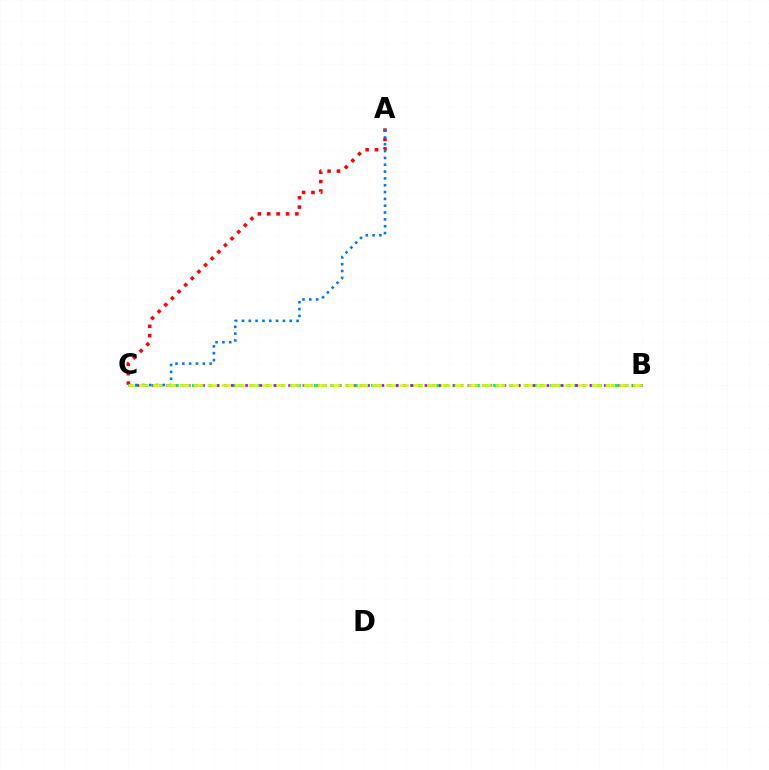{('A', 'C'): [{'color': '#ff0000', 'line_style': 'dotted', 'thickness': 2.55}, {'color': '#0074ff', 'line_style': 'dotted', 'thickness': 1.85}], ('B', 'C'): [{'color': '#00ff5c', 'line_style': 'dotted', 'thickness': 2.21}, {'color': '#b900ff', 'line_style': 'dotted', 'thickness': 1.95}, {'color': '#d1ff00', 'line_style': 'dashed', 'thickness': 1.86}]}